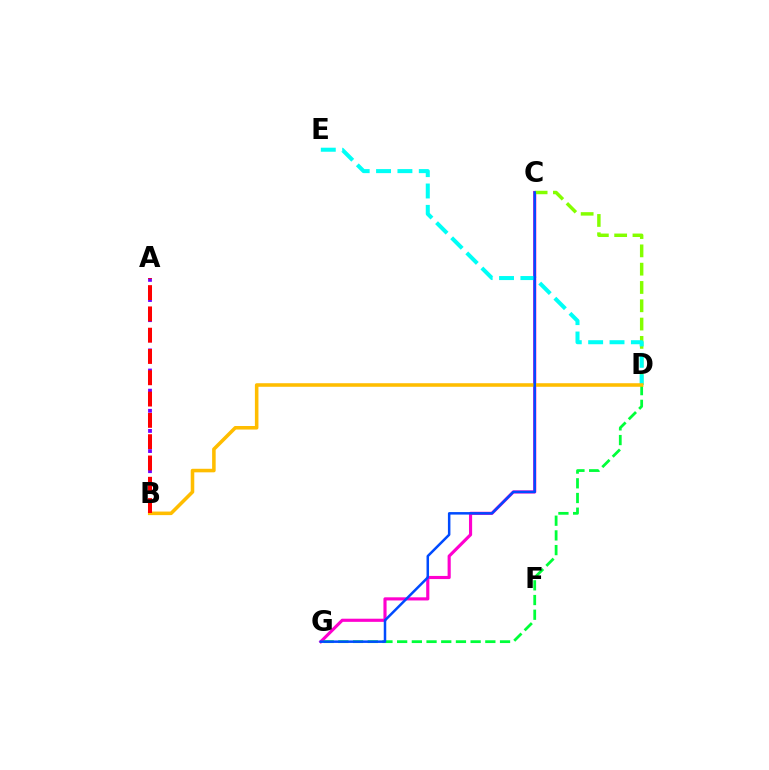{('C', 'G'): [{'color': '#ff00cf', 'line_style': 'solid', 'thickness': 2.26}, {'color': '#004bff', 'line_style': 'solid', 'thickness': 1.8}], ('C', 'D'): [{'color': '#84ff00', 'line_style': 'dashed', 'thickness': 2.49}], ('D', 'G'): [{'color': '#00ff39', 'line_style': 'dashed', 'thickness': 2.0}], ('D', 'E'): [{'color': '#00fff6', 'line_style': 'dashed', 'thickness': 2.9}], ('A', 'B'): [{'color': '#7200ff', 'line_style': 'dotted', 'thickness': 2.74}, {'color': '#ff0000', 'line_style': 'dashed', 'thickness': 2.89}], ('B', 'D'): [{'color': '#ffbd00', 'line_style': 'solid', 'thickness': 2.56}]}